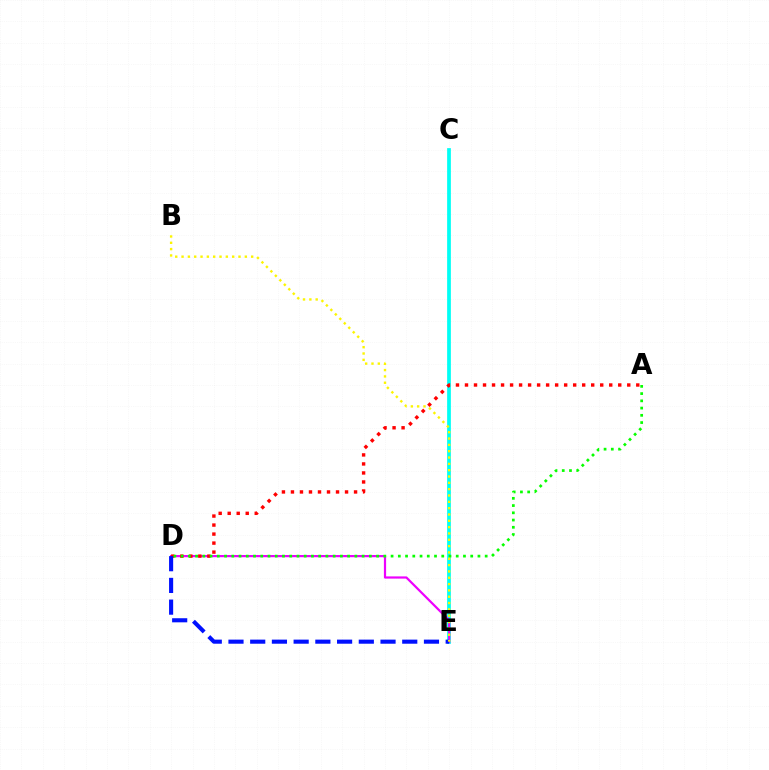{('C', 'E'): [{'color': '#00fff6', 'line_style': 'solid', 'thickness': 2.69}], ('D', 'E'): [{'color': '#ee00ff', 'line_style': 'solid', 'thickness': 1.59}, {'color': '#0010ff', 'line_style': 'dashed', 'thickness': 2.95}], ('A', 'D'): [{'color': '#ff0000', 'line_style': 'dotted', 'thickness': 2.45}, {'color': '#08ff00', 'line_style': 'dotted', 'thickness': 1.97}], ('B', 'E'): [{'color': '#fcf500', 'line_style': 'dotted', 'thickness': 1.72}]}